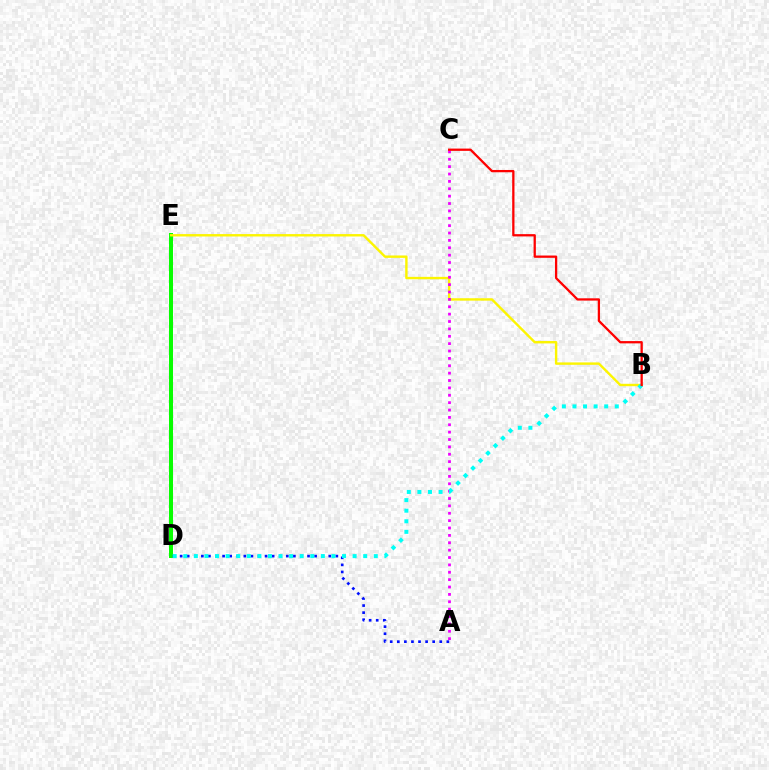{('D', 'E'): [{'color': '#08ff00', 'line_style': 'solid', 'thickness': 2.88}], ('B', 'E'): [{'color': '#fcf500', 'line_style': 'solid', 'thickness': 1.73}], ('A', 'D'): [{'color': '#0010ff', 'line_style': 'dotted', 'thickness': 1.92}], ('A', 'C'): [{'color': '#ee00ff', 'line_style': 'dotted', 'thickness': 2.0}], ('B', 'D'): [{'color': '#00fff6', 'line_style': 'dotted', 'thickness': 2.88}], ('B', 'C'): [{'color': '#ff0000', 'line_style': 'solid', 'thickness': 1.65}]}